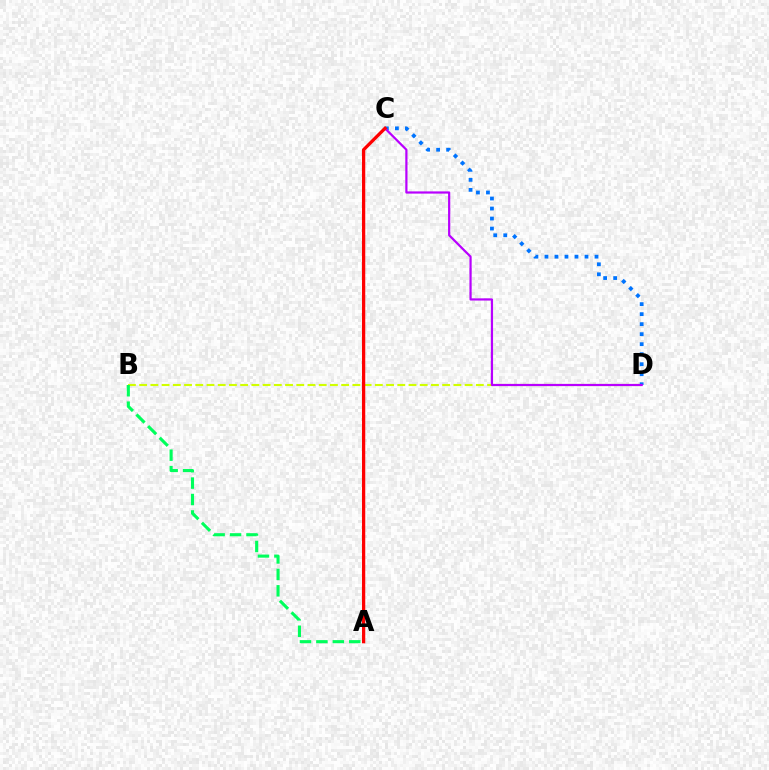{('B', 'D'): [{'color': '#d1ff00', 'line_style': 'dashed', 'thickness': 1.52}], ('C', 'D'): [{'color': '#0074ff', 'line_style': 'dotted', 'thickness': 2.72}, {'color': '#b900ff', 'line_style': 'solid', 'thickness': 1.59}], ('A', 'B'): [{'color': '#00ff5c', 'line_style': 'dashed', 'thickness': 2.23}], ('A', 'C'): [{'color': '#ff0000', 'line_style': 'solid', 'thickness': 2.35}]}